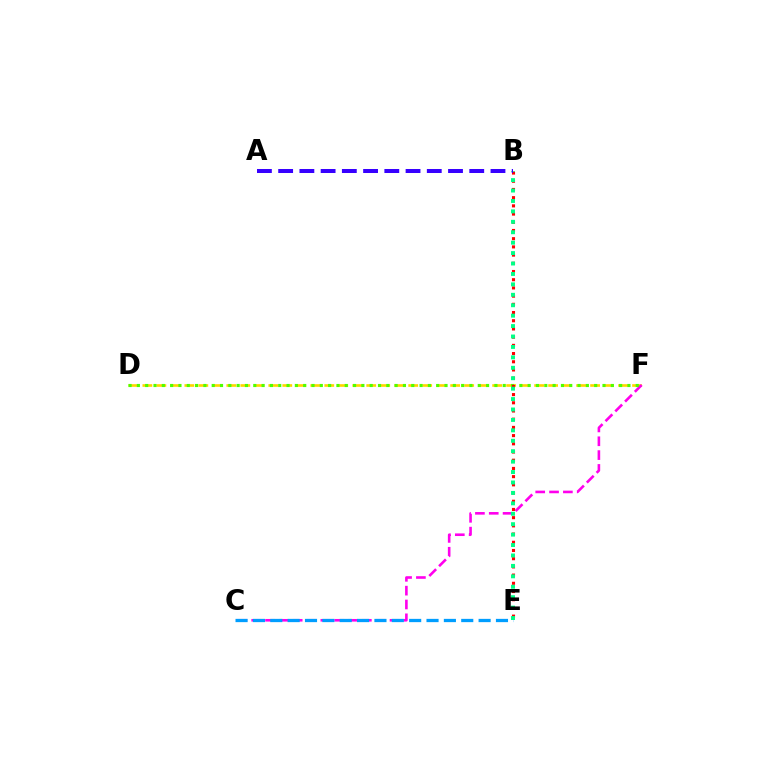{('D', 'F'): [{'color': '#ffd500', 'line_style': 'dashed', 'thickness': 1.9}, {'color': '#4fff00', 'line_style': 'dotted', 'thickness': 2.26}], ('C', 'F'): [{'color': '#ff00ed', 'line_style': 'dashed', 'thickness': 1.88}], ('C', 'E'): [{'color': '#009eff', 'line_style': 'dashed', 'thickness': 2.36}], ('B', 'E'): [{'color': '#ff0000', 'line_style': 'dotted', 'thickness': 2.23}, {'color': '#00ff86', 'line_style': 'dotted', 'thickness': 2.83}], ('A', 'B'): [{'color': '#3700ff', 'line_style': 'dashed', 'thickness': 2.88}]}